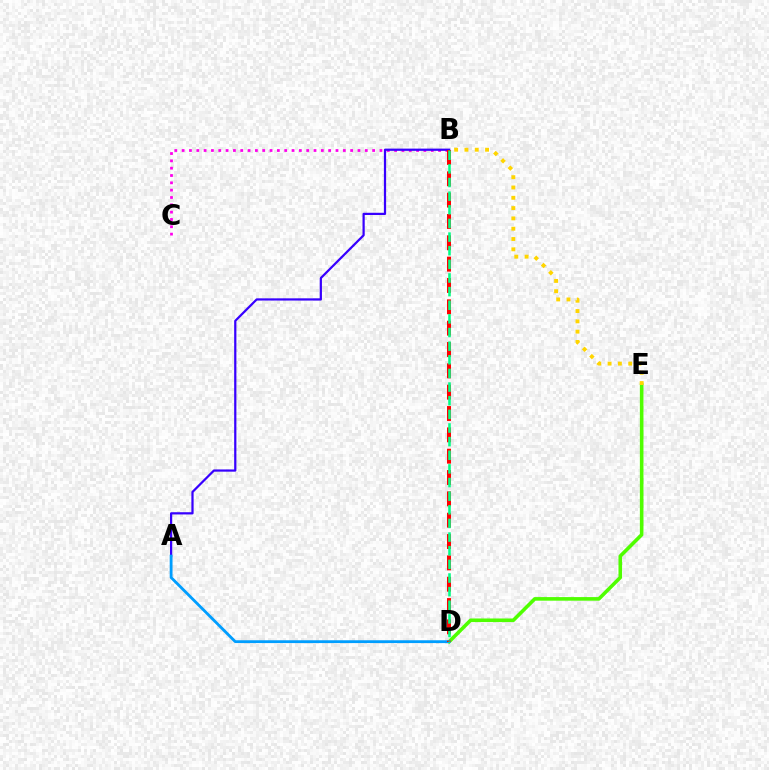{('D', 'E'): [{'color': '#4fff00', 'line_style': 'solid', 'thickness': 2.59}], ('B', 'C'): [{'color': '#ff00ed', 'line_style': 'dotted', 'thickness': 1.99}], ('A', 'B'): [{'color': '#3700ff', 'line_style': 'solid', 'thickness': 1.6}], ('B', 'E'): [{'color': '#ffd500', 'line_style': 'dotted', 'thickness': 2.8}], ('A', 'D'): [{'color': '#009eff', 'line_style': 'solid', 'thickness': 2.03}], ('B', 'D'): [{'color': '#ff0000', 'line_style': 'dashed', 'thickness': 2.9}, {'color': '#00ff86', 'line_style': 'dashed', 'thickness': 1.85}]}